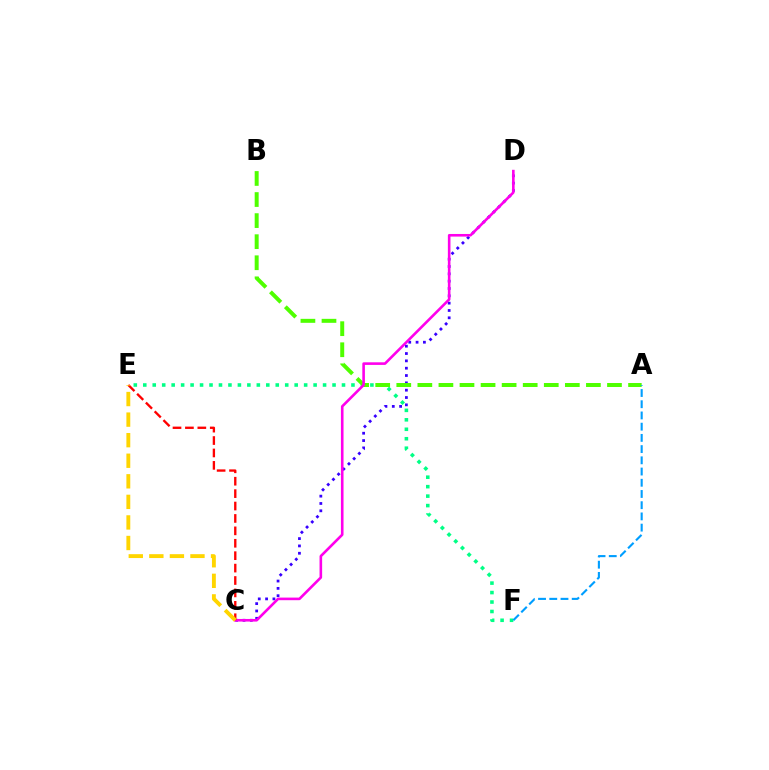{('C', 'D'): [{'color': '#3700ff', 'line_style': 'dotted', 'thickness': 1.99}, {'color': '#ff00ed', 'line_style': 'solid', 'thickness': 1.88}], ('E', 'F'): [{'color': '#00ff86', 'line_style': 'dotted', 'thickness': 2.57}], ('A', 'B'): [{'color': '#4fff00', 'line_style': 'dashed', 'thickness': 2.86}], ('A', 'F'): [{'color': '#009eff', 'line_style': 'dashed', 'thickness': 1.52}], ('C', 'E'): [{'color': '#ff0000', 'line_style': 'dashed', 'thickness': 1.69}, {'color': '#ffd500', 'line_style': 'dashed', 'thickness': 2.79}]}